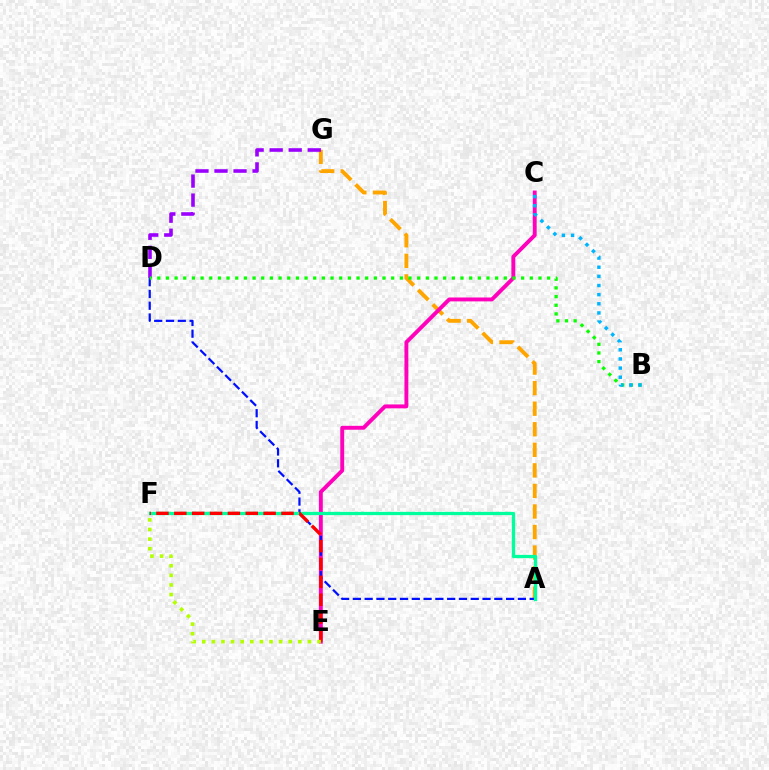{('A', 'G'): [{'color': '#ffa500', 'line_style': 'dashed', 'thickness': 2.79}], ('C', 'E'): [{'color': '#ff00bd', 'line_style': 'solid', 'thickness': 2.81}], ('D', 'G'): [{'color': '#9b00ff', 'line_style': 'dashed', 'thickness': 2.59}], ('A', 'D'): [{'color': '#0010ff', 'line_style': 'dashed', 'thickness': 1.6}], ('B', 'D'): [{'color': '#08ff00', 'line_style': 'dotted', 'thickness': 2.35}], ('A', 'F'): [{'color': '#00ff9d', 'line_style': 'solid', 'thickness': 2.35}], ('E', 'F'): [{'color': '#ff0000', 'line_style': 'dashed', 'thickness': 2.43}, {'color': '#b3ff00', 'line_style': 'dotted', 'thickness': 2.61}], ('B', 'C'): [{'color': '#00b5ff', 'line_style': 'dotted', 'thickness': 2.48}]}